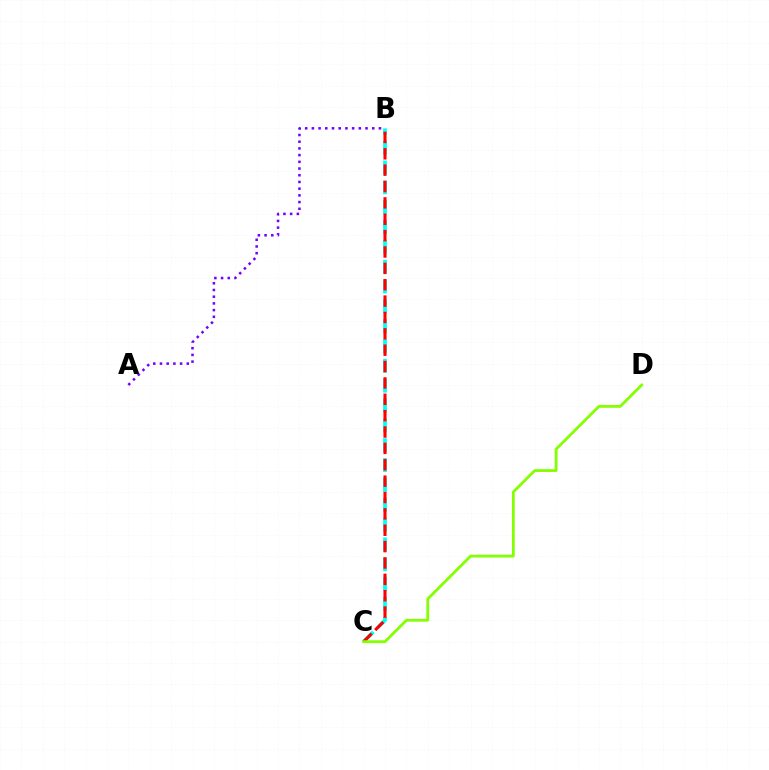{('A', 'B'): [{'color': '#7200ff', 'line_style': 'dotted', 'thickness': 1.82}], ('B', 'C'): [{'color': '#00fff6', 'line_style': 'dashed', 'thickness': 2.7}, {'color': '#ff0000', 'line_style': 'dashed', 'thickness': 2.22}], ('C', 'D'): [{'color': '#84ff00', 'line_style': 'solid', 'thickness': 2.01}]}